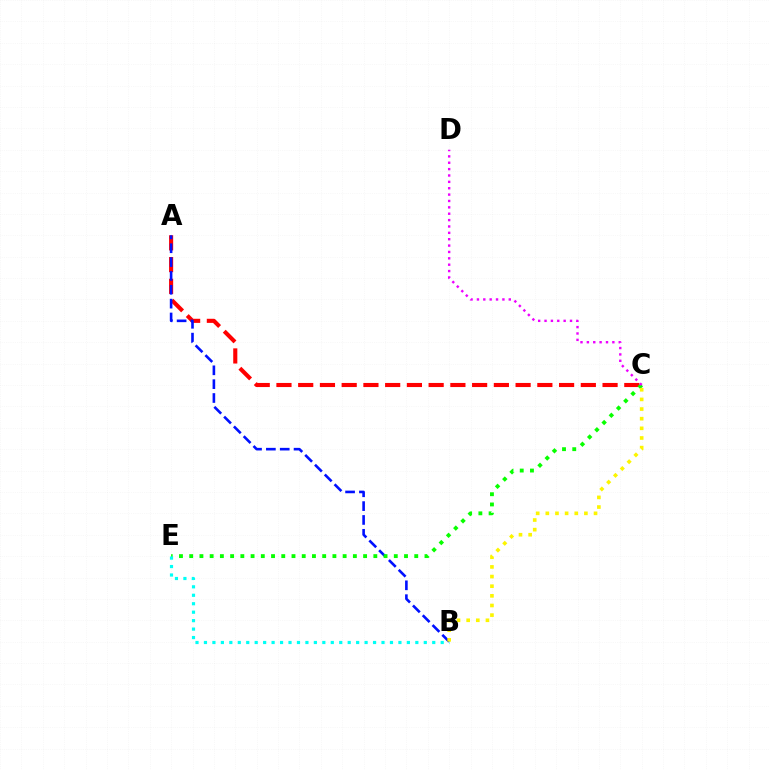{('A', 'C'): [{'color': '#ff0000', 'line_style': 'dashed', 'thickness': 2.95}], ('A', 'B'): [{'color': '#0010ff', 'line_style': 'dashed', 'thickness': 1.88}], ('C', 'E'): [{'color': '#08ff00', 'line_style': 'dotted', 'thickness': 2.78}], ('C', 'D'): [{'color': '#ee00ff', 'line_style': 'dotted', 'thickness': 1.73}], ('B', 'E'): [{'color': '#00fff6', 'line_style': 'dotted', 'thickness': 2.3}], ('B', 'C'): [{'color': '#fcf500', 'line_style': 'dotted', 'thickness': 2.62}]}